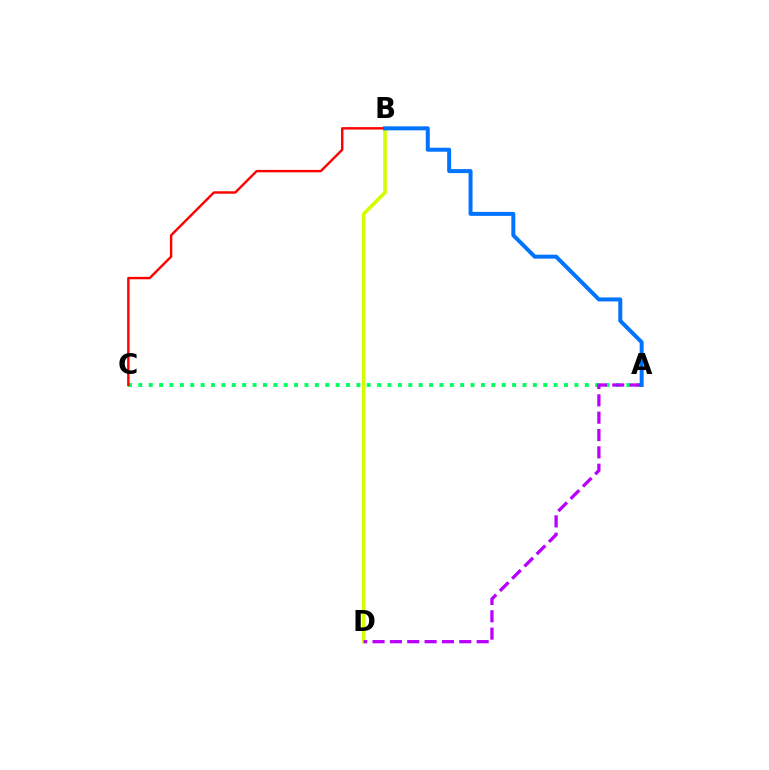{('B', 'D'): [{'color': '#d1ff00', 'line_style': 'solid', 'thickness': 2.58}], ('A', 'C'): [{'color': '#00ff5c', 'line_style': 'dotted', 'thickness': 2.82}], ('B', 'C'): [{'color': '#ff0000', 'line_style': 'solid', 'thickness': 1.74}], ('A', 'D'): [{'color': '#b900ff', 'line_style': 'dashed', 'thickness': 2.36}], ('A', 'B'): [{'color': '#0074ff', 'line_style': 'solid', 'thickness': 2.86}]}